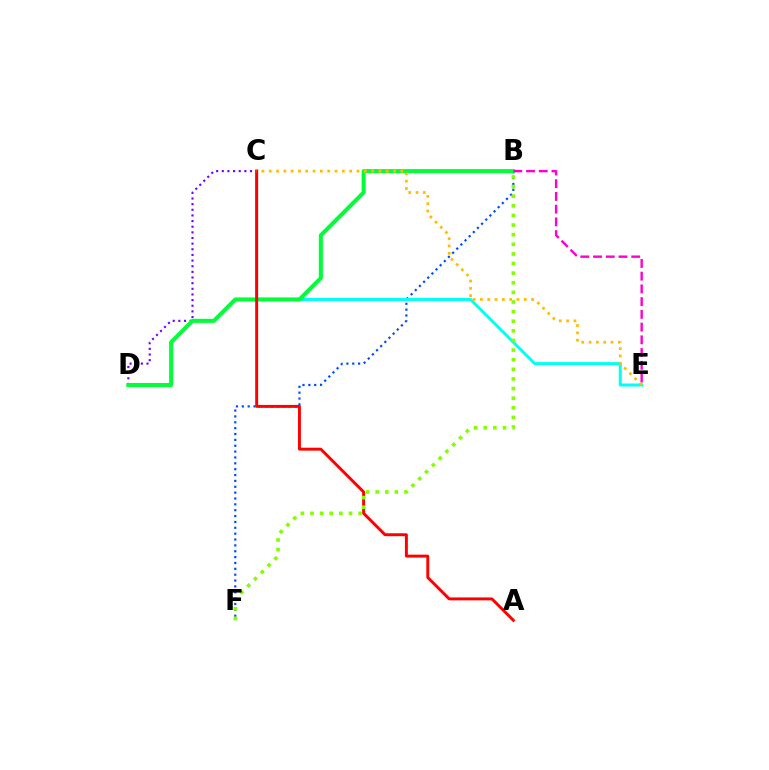{('C', 'D'): [{'color': '#7200ff', 'line_style': 'dotted', 'thickness': 1.53}], ('B', 'F'): [{'color': '#004bff', 'line_style': 'dotted', 'thickness': 1.59}, {'color': '#84ff00', 'line_style': 'dotted', 'thickness': 2.61}], ('C', 'E'): [{'color': '#00fff6', 'line_style': 'solid', 'thickness': 2.17}, {'color': '#ffbd00', 'line_style': 'dotted', 'thickness': 1.99}], ('B', 'D'): [{'color': '#00ff39', 'line_style': 'solid', 'thickness': 2.9}], ('B', 'E'): [{'color': '#ff00cf', 'line_style': 'dashed', 'thickness': 1.73}], ('A', 'C'): [{'color': '#ff0000', 'line_style': 'solid', 'thickness': 2.11}]}